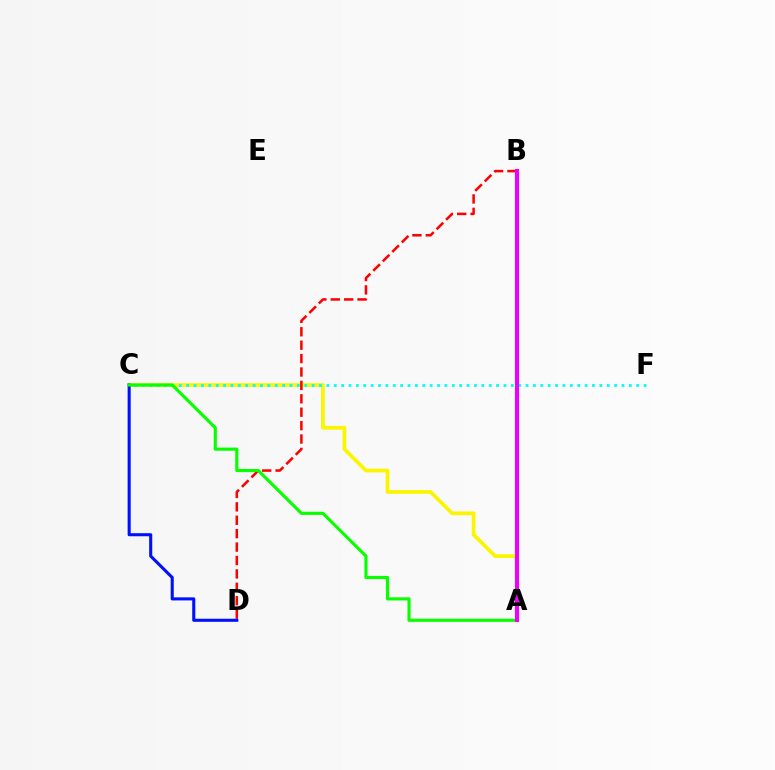{('A', 'C'): [{'color': '#fcf500', 'line_style': 'solid', 'thickness': 2.68}, {'color': '#08ff00', 'line_style': 'solid', 'thickness': 2.26}], ('B', 'D'): [{'color': '#ff0000', 'line_style': 'dashed', 'thickness': 1.82}], ('C', 'F'): [{'color': '#00fff6', 'line_style': 'dotted', 'thickness': 2.0}], ('C', 'D'): [{'color': '#0010ff', 'line_style': 'solid', 'thickness': 2.21}], ('A', 'B'): [{'color': '#ee00ff', 'line_style': 'solid', 'thickness': 2.94}]}